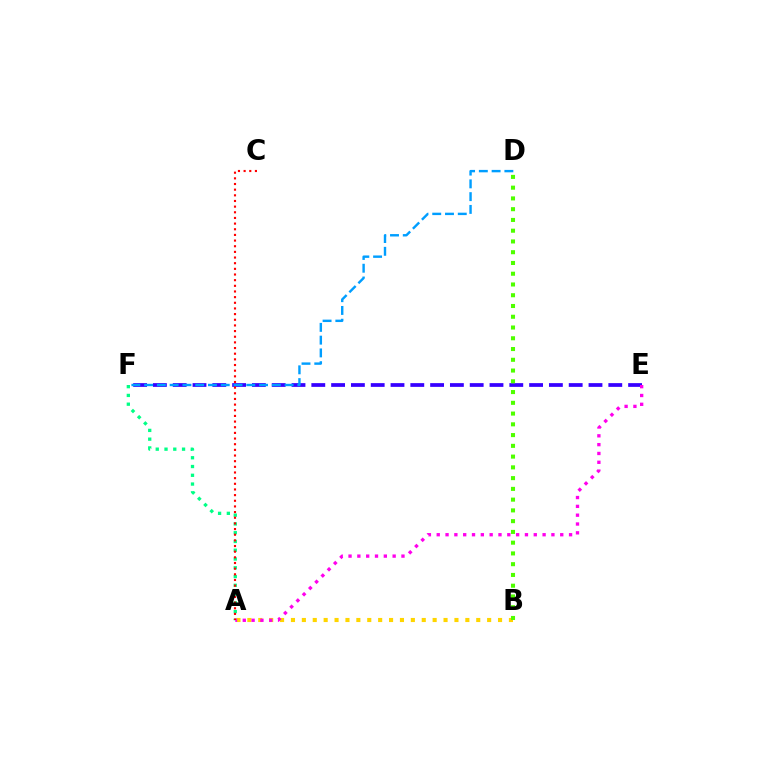{('A', 'B'): [{'color': '#ffd500', 'line_style': 'dotted', 'thickness': 2.96}], ('A', 'F'): [{'color': '#00ff86', 'line_style': 'dotted', 'thickness': 2.38}], ('E', 'F'): [{'color': '#3700ff', 'line_style': 'dashed', 'thickness': 2.69}], ('A', 'E'): [{'color': '#ff00ed', 'line_style': 'dotted', 'thickness': 2.4}], ('D', 'F'): [{'color': '#009eff', 'line_style': 'dashed', 'thickness': 1.73}], ('B', 'D'): [{'color': '#4fff00', 'line_style': 'dotted', 'thickness': 2.92}], ('A', 'C'): [{'color': '#ff0000', 'line_style': 'dotted', 'thickness': 1.54}]}